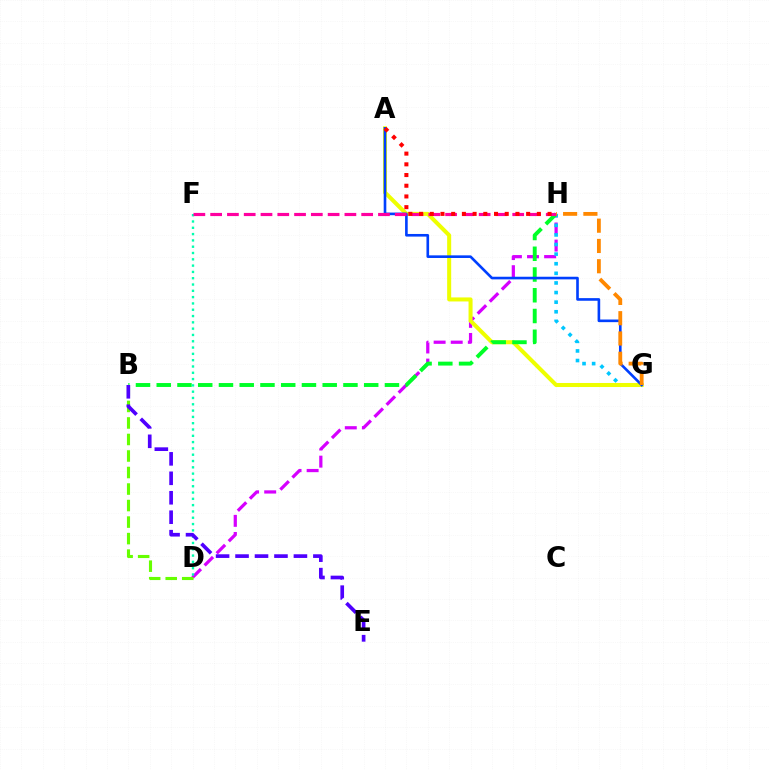{('D', 'H'): [{'color': '#d600ff', 'line_style': 'dashed', 'thickness': 2.32}], ('B', 'D'): [{'color': '#66ff00', 'line_style': 'dashed', 'thickness': 2.24}], ('G', 'H'): [{'color': '#00c7ff', 'line_style': 'dotted', 'thickness': 2.61}, {'color': '#ff8800', 'line_style': 'dashed', 'thickness': 2.75}], ('A', 'G'): [{'color': '#eeff00', 'line_style': 'solid', 'thickness': 2.9}, {'color': '#003fff', 'line_style': 'solid', 'thickness': 1.89}], ('B', 'H'): [{'color': '#00ff27', 'line_style': 'dashed', 'thickness': 2.82}], ('D', 'F'): [{'color': '#00ffaf', 'line_style': 'dotted', 'thickness': 1.71}], ('F', 'H'): [{'color': '#ff00a0', 'line_style': 'dashed', 'thickness': 2.28}], ('B', 'E'): [{'color': '#4f00ff', 'line_style': 'dashed', 'thickness': 2.64}], ('A', 'H'): [{'color': '#ff0000', 'line_style': 'dotted', 'thickness': 2.91}]}